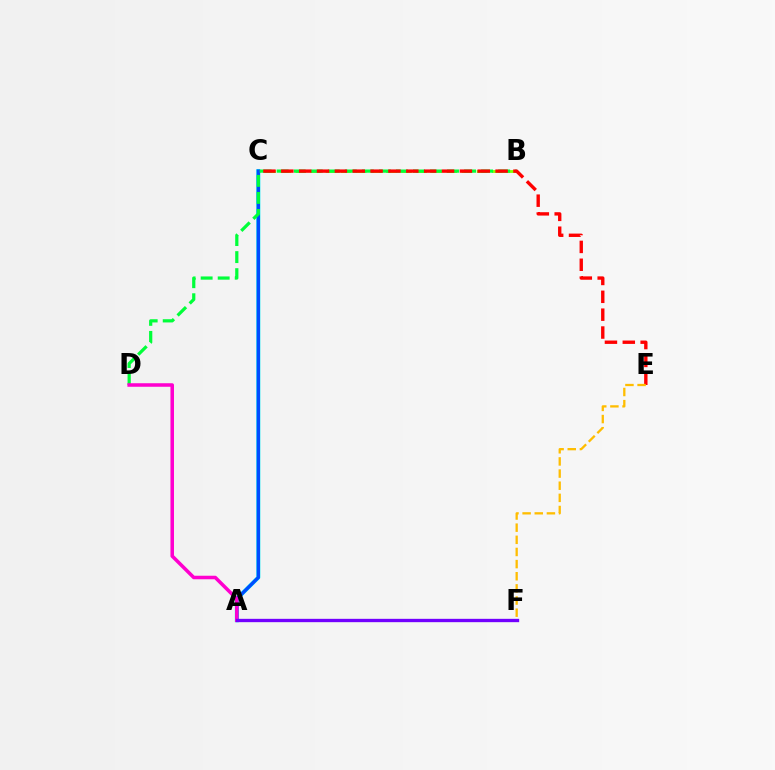{('B', 'C'): [{'color': '#84ff00', 'line_style': 'dashed', 'thickness': 2.05}], ('A', 'C'): [{'color': '#00fff6', 'line_style': 'solid', 'thickness': 2.82}, {'color': '#004bff', 'line_style': 'solid', 'thickness': 2.45}], ('B', 'D'): [{'color': '#00ff39', 'line_style': 'dashed', 'thickness': 2.31}], ('A', 'D'): [{'color': '#ff00cf', 'line_style': 'solid', 'thickness': 2.54}], ('C', 'E'): [{'color': '#ff0000', 'line_style': 'dashed', 'thickness': 2.43}], ('E', 'F'): [{'color': '#ffbd00', 'line_style': 'dashed', 'thickness': 1.65}], ('A', 'F'): [{'color': '#7200ff', 'line_style': 'solid', 'thickness': 2.4}]}